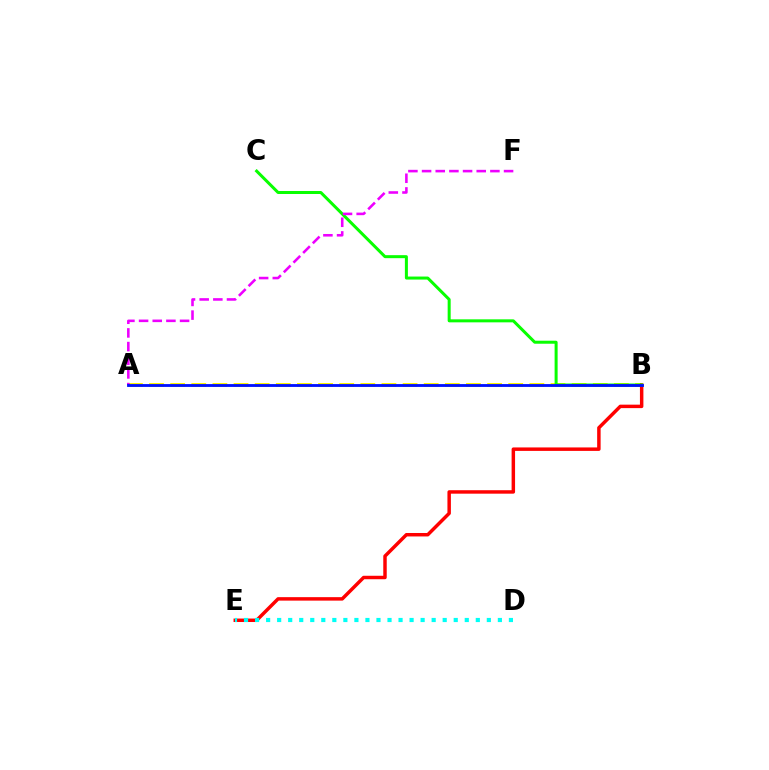{('A', 'B'): [{'color': '#fcf500', 'line_style': 'dashed', 'thickness': 2.87}, {'color': '#0010ff', 'line_style': 'solid', 'thickness': 2.04}], ('B', 'E'): [{'color': '#ff0000', 'line_style': 'solid', 'thickness': 2.49}], ('B', 'C'): [{'color': '#08ff00', 'line_style': 'solid', 'thickness': 2.17}], ('D', 'E'): [{'color': '#00fff6', 'line_style': 'dotted', 'thickness': 3.0}], ('A', 'F'): [{'color': '#ee00ff', 'line_style': 'dashed', 'thickness': 1.86}]}